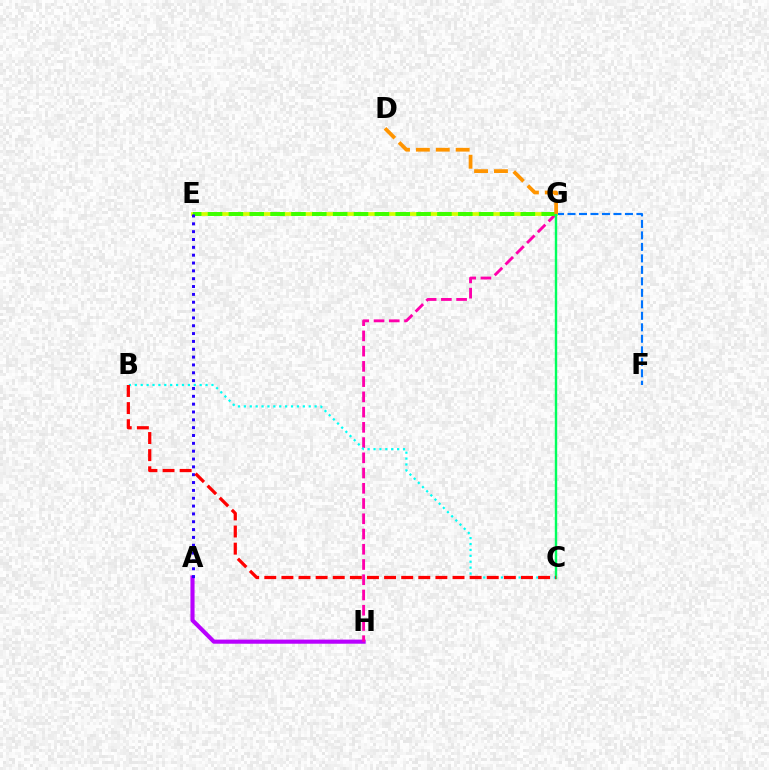{('A', 'H'): [{'color': '#b900ff', 'line_style': 'solid', 'thickness': 2.97}], ('F', 'G'): [{'color': '#0074ff', 'line_style': 'dashed', 'thickness': 1.56}], ('E', 'G'): [{'color': '#d1ff00', 'line_style': 'solid', 'thickness': 2.71}, {'color': '#3dff00', 'line_style': 'dashed', 'thickness': 2.83}], ('G', 'H'): [{'color': '#ff00ac', 'line_style': 'dashed', 'thickness': 2.07}], ('C', 'G'): [{'color': '#00ff5c', 'line_style': 'solid', 'thickness': 1.73}], ('D', 'G'): [{'color': '#ff9400', 'line_style': 'dashed', 'thickness': 2.7}], ('B', 'C'): [{'color': '#00fff6', 'line_style': 'dotted', 'thickness': 1.6}, {'color': '#ff0000', 'line_style': 'dashed', 'thickness': 2.32}], ('A', 'E'): [{'color': '#2500ff', 'line_style': 'dotted', 'thickness': 2.13}]}